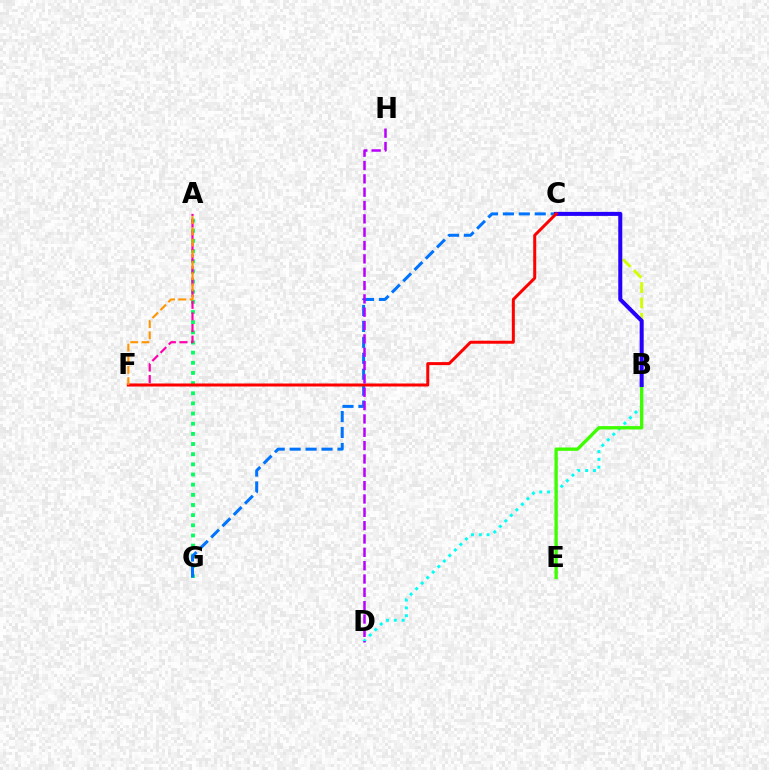{('A', 'G'): [{'color': '#00ff5c', 'line_style': 'dotted', 'thickness': 2.76}], ('B', 'D'): [{'color': '#00fff6', 'line_style': 'dotted', 'thickness': 2.12}], ('B', 'E'): [{'color': '#3dff00', 'line_style': 'solid', 'thickness': 2.4}], ('C', 'G'): [{'color': '#0074ff', 'line_style': 'dashed', 'thickness': 2.16}], ('B', 'C'): [{'color': '#d1ff00', 'line_style': 'dashed', 'thickness': 2.08}, {'color': '#2500ff', 'line_style': 'solid', 'thickness': 2.89}], ('A', 'F'): [{'color': '#ff00ac', 'line_style': 'dashed', 'thickness': 1.58}, {'color': '#ff9400', 'line_style': 'dashed', 'thickness': 1.52}], ('C', 'F'): [{'color': '#ff0000', 'line_style': 'solid', 'thickness': 2.16}], ('D', 'H'): [{'color': '#b900ff', 'line_style': 'dashed', 'thickness': 1.81}]}